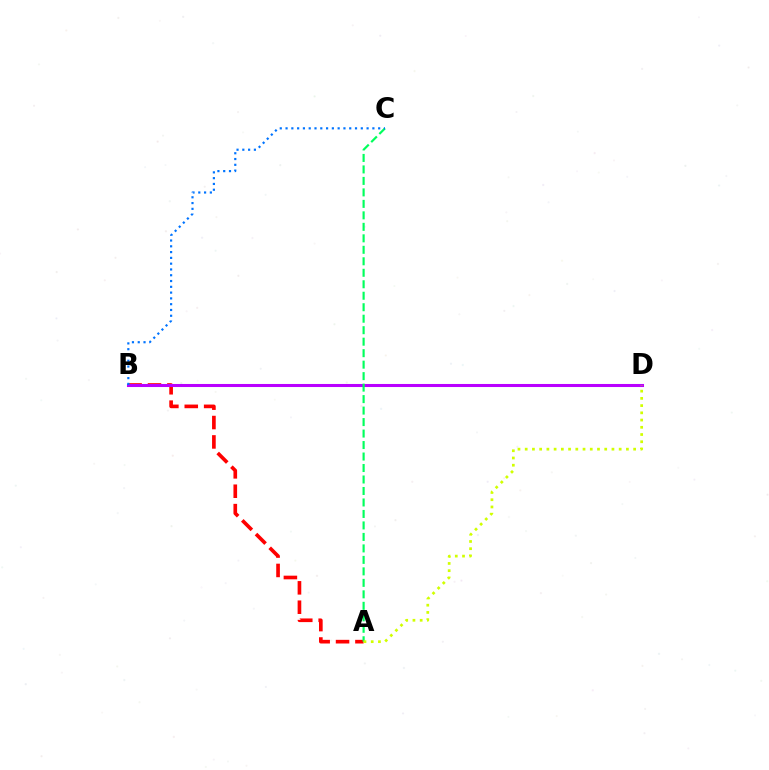{('A', 'B'): [{'color': '#ff0000', 'line_style': 'dashed', 'thickness': 2.63}], ('B', 'D'): [{'color': '#b900ff', 'line_style': 'solid', 'thickness': 2.2}], ('A', 'C'): [{'color': '#00ff5c', 'line_style': 'dashed', 'thickness': 1.56}], ('B', 'C'): [{'color': '#0074ff', 'line_style': 'dotted', 'thickness': 1.57}], ('A', 'D'): [{'color': '#d1ff00', 'line_style': 'dotted', 'thickness': 1.96}]}